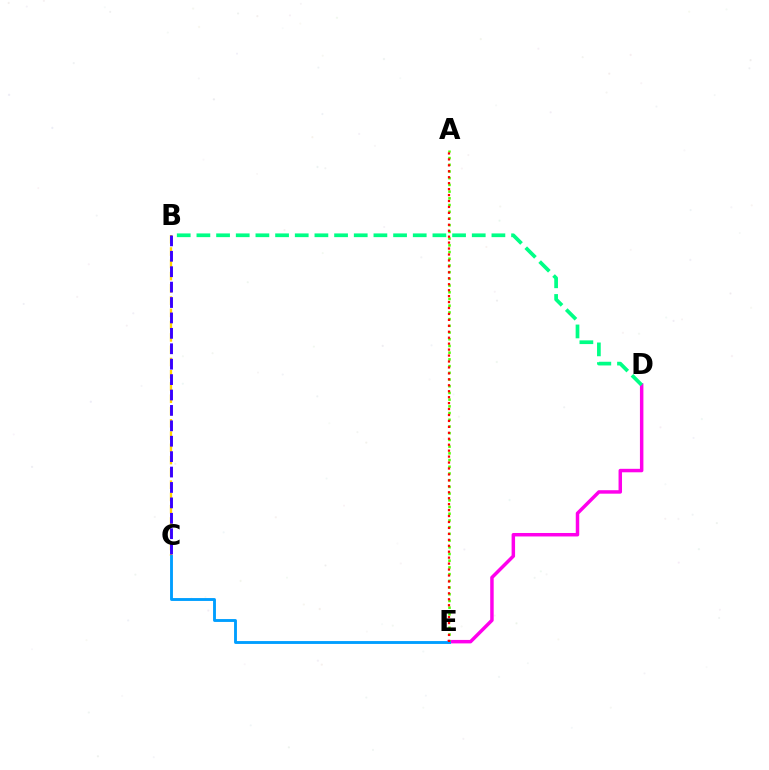{('B', 'C'): [{'color': '#ffd500', 'line_style': 'dashed', 'thickness': 1.67}, {'color': '#3700ff', 'line_style': 'dashed', 'thickness': 2.09}], ('D', 'E'): [{'color': '#ff00ed', 'line_style': 'solid', 'thickness': 2.5}], ('A', 'E'): [{'color': '#4fff00', 'line_style': 'dotted', 'thickness': 1.82}, {'color': '#ff0000', 'line_style': 'dotted', 'thickness': 1.62}], ('B', 'D'): [{'color': '#00ff86', 'line_style': 'dashed', 'thickness': 2.67}], ('C', 'E'): [{'color': '#009eff', 'line_style': 'solid', 'thickness': 2.07}]}